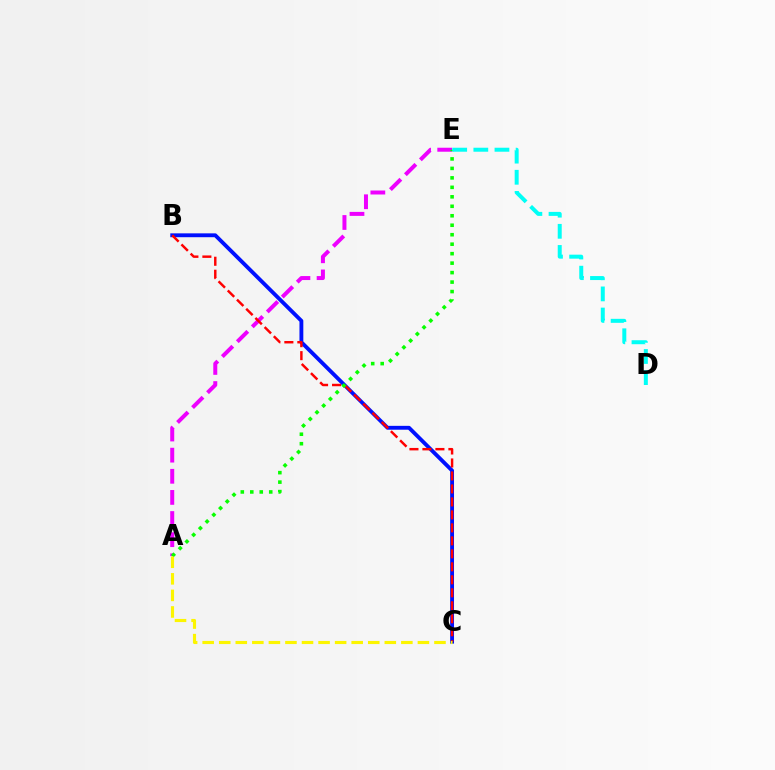{('A', 'E'): [{'color': '#ee00ff', 'line_style': 'dashed', 'thickness': 2.87}, {'color': '#08ff00', 'line_style': 'dotted', 'thickness': 2.57}], ('B', 'C'): [{'color': '#0010ff', 'line_style': 'solid', 'thickness': 2.78}, {'color': '#ff0000', 'line_style': 'dashed', 'thickness': 1.76}], ('D', 'E'): [{'color': '#00fff6', 'line_style': 'dashed', 'thickness': 2.87}], ('A', 'C'): [{'color': '#fcf500', 'line_style': 'dashed', 'thickness': 2.25}]}